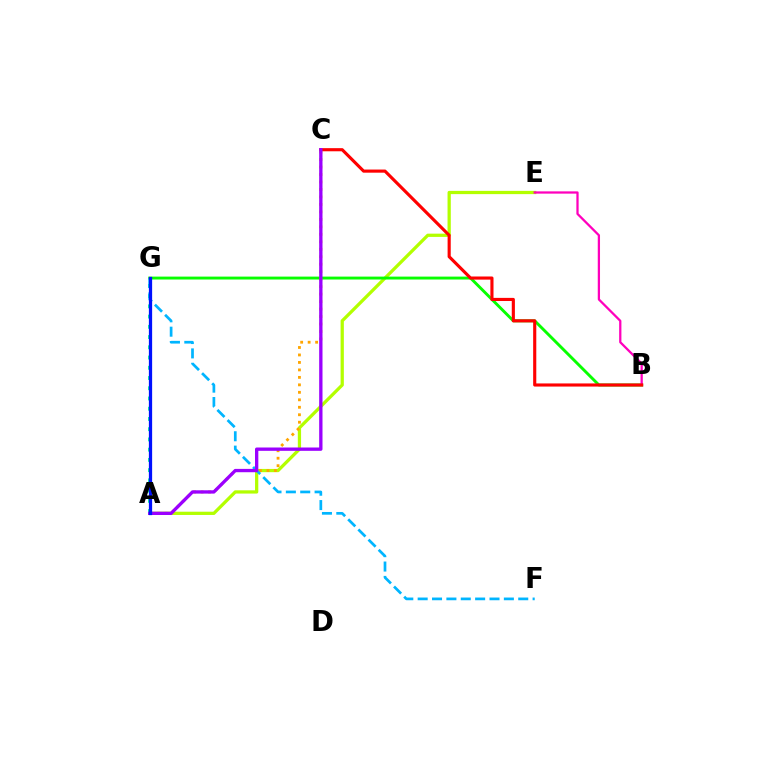{('A', 'E'): [{'color': '#b3ff00', 'line_style': 'solid', 'thickness': 2.34}], ('B', 'G'): [{'color': '#08ff00', 'line_style': 'solid', 'thickness': 2.09}], ('B', 'E'): [{'color': '#ff00bd', 'line_style': 'solid', 'thickness': 1.63}], ('A', 'G'): [{'color': '#00ff9d', 'line_style': 'dotted', 'thickness': 2.78}, {'color': '#0010ff', 'line_style': 'solid', 'thickness': 2.35}], ('B', 'C'): [{'color': '#ff0000', 'line_style': 'solid', 'thickness': 2.25}], ('A', 'C'): [{'color': '#ffa500', 'line_style': 'dotted', 'thickness': 2.03}, {'color': '#9b00ff', 'line_style': 'solid', 'thickness': 2.4}], ('F', 'G'): [{'color': '#00b5ff', 'line_style': 'dashed', 'thickness': 1.95}]}